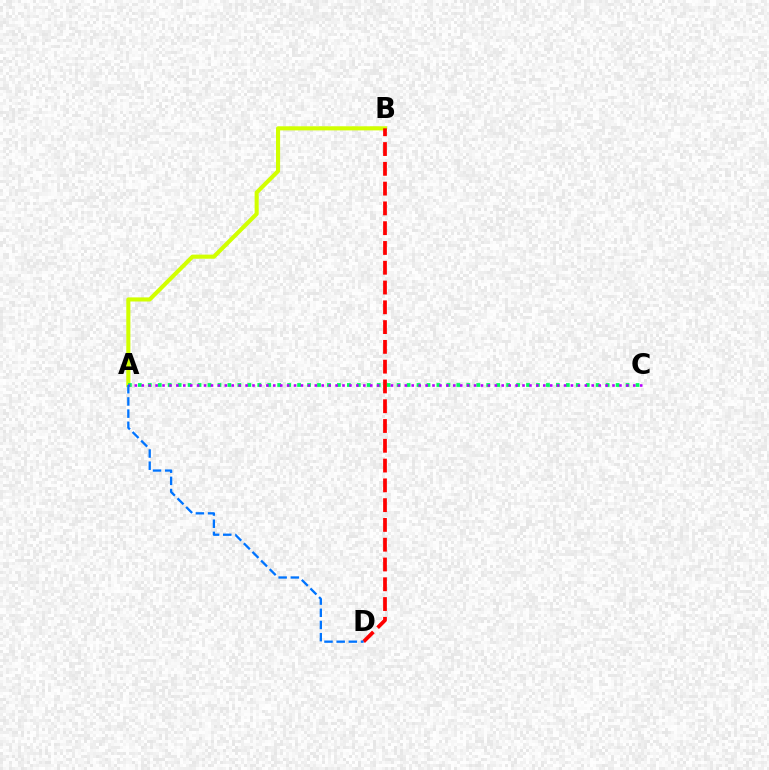{('A', 'B'): [{'color': '#d1ff00', 'line_style': 'solid', 'thickness': 2.95}], ('A', 'C'): [{'color': '#00ff5c', 'line_style': 'dotted', 'thickness': 2.7}, {'color': '#b900ff', 'line_style': 'dotted', 'thickness': 1.88}], ('B', 'D'): [{'color': '#ff0000', 'line_style': 'dashed', 'thickness': 2.69}], ('A', 'D'): [{'color': '#0074ff', 'line_style': 'dashed', 'thickness': 1.66}]}